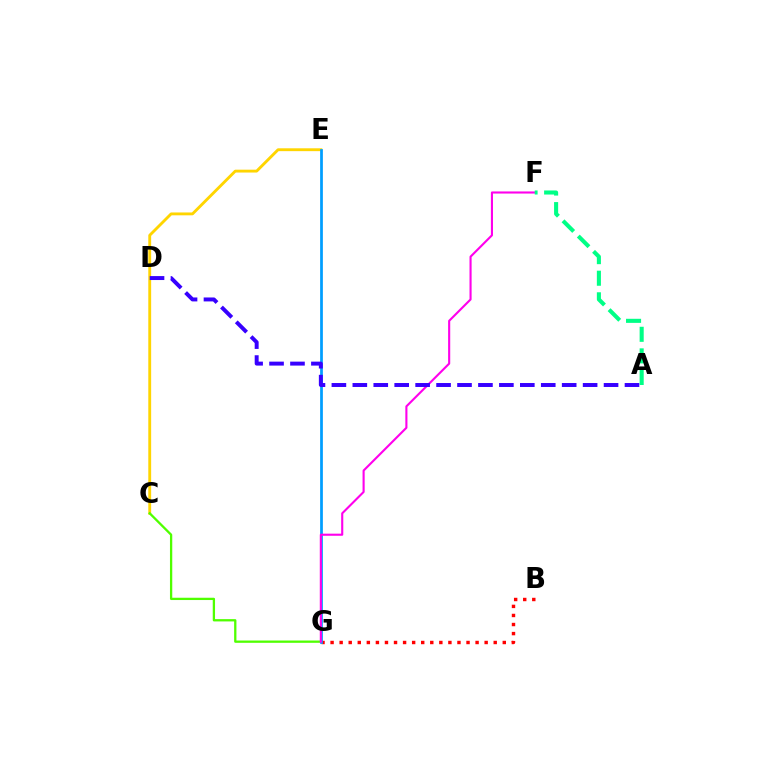{('C', 'E'): [{'color': '#ffd500', 'line_style': 'solid', 'thickness': 2.06}], ('B', 'G'): [{'color': '#ff0000', 'line_style': 'dotted', 'thickness': 2.46}], ('C', 'G'): [{'color': '#4fff00', 'line_style': 'solid', 'thickness': 1.65}], ('E', 'G'): [{'color': '#009eff', 'line_style': 'solid', 'thickness': 1.97}], ('F', 'G'): [{'color': '#ff00ed', 'line_style': 'solid', 'thickness': 1.52}], ('A', 'F'): [{'color': '#00ff86', 'line_style': 'dashed', 'thickness': 2.93}], ('A', 'D'): [{'color': '#3700ff', 'line_style': 'dashed', 'thickness': 2.84}]}